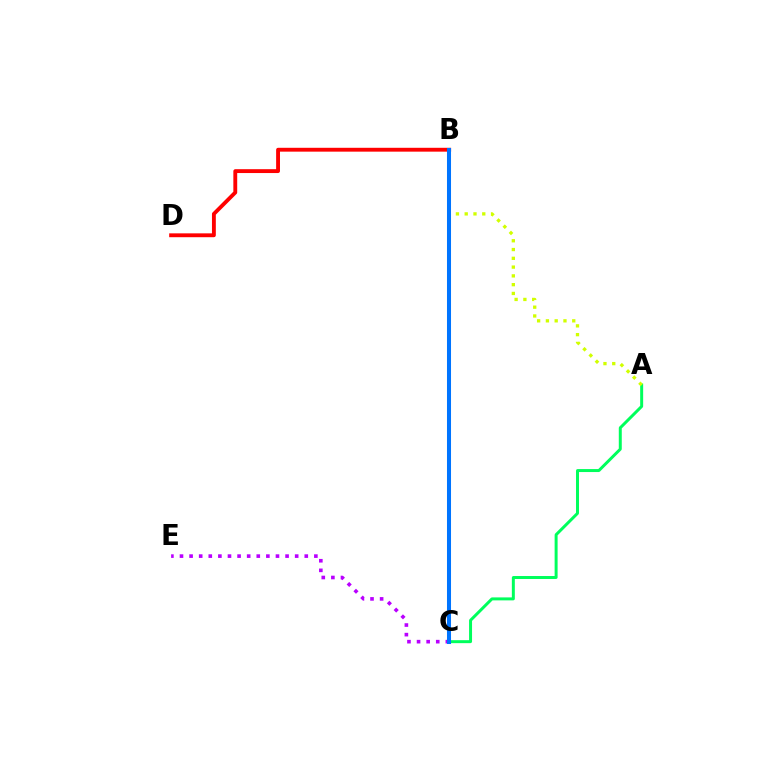{('B', 'D'): [{'color': '#ff0000', 'line_style': 'solid', 'thickness': 2.78}], ('A', 'C'): [{'color': '#00ff5c', 'line_style': 'solid', 'thickness': 2.14}], ('C', 'E'): [{'color': '#b900ff', 'line_style': 'dotted', 'thickness': 2.61}], ('A', 'B'): [{'color': '#d1ff00', 'line_style': 'dotted', 'thickness': 2.39}], ('B', 'C'): [{'color': '#0074ff', 'line_style': 'solid', 'thickness': 2.91}]}